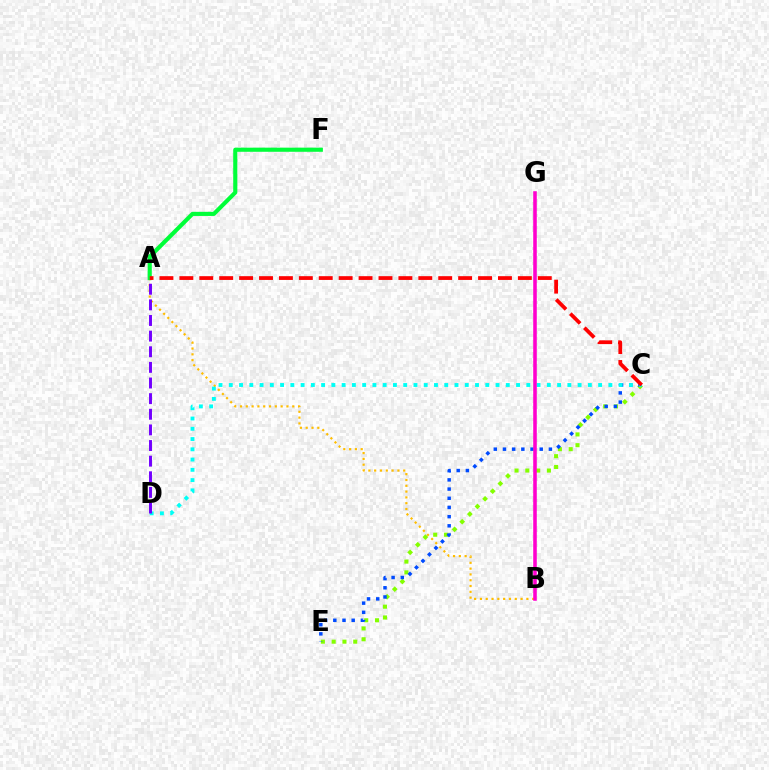{('A', 'B'): [{'color': '#ffbd00', 'line_style': 'dotted', 'thickness': 1.58}], ('C', 'E'): [{'color': '#84ff00', 'line_style': 'dotted', 'thickness': 2.93}, {'color': '#004bff', 'line_style': 'dotted', 'thickness': 2.5}], ('C', 'D'): [{'color': '#00fff6', 'line_style': 'dotted', 'thickness': 2.79}], ('A', 'D'): [{'color': '#7200ff', 'line_style': 'dashed', 'thickness': 2.12}], ('B', 'G'): [{'color': '#ff00cf', 'line_style': 'solid', 'thickness': 2.57}], ('A', 'F'): [{'color': '#00ff39', 'line_style': 'solid', 'thickness': 2.97}], ('A', 'C'): [{'color': '#ff0000', 'line_style': 'dashed', 'thickness': 2.71}]}